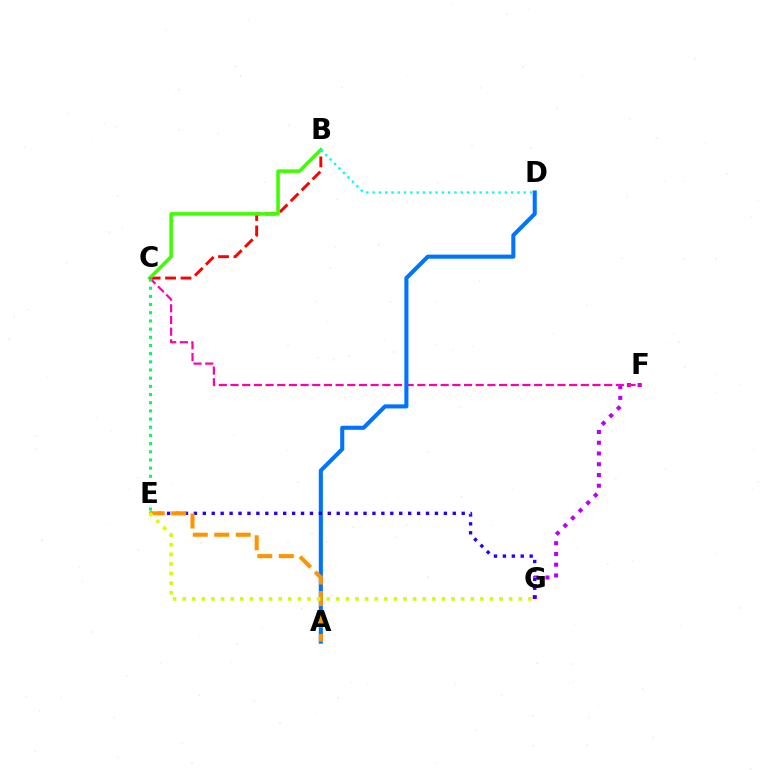{('B', 'C'): [{'color': '#ff0000', 'line_style': 'dashed', 'thickness': 2.1}, {'color': '#3dff00', 'line_style': 'solid', 'thickness': 2.54}], ('F', 'G'): [{'color': '#b900ff', 'line_style': 'dotted', 'thickness': 2.92}], ('C', 'F'): [{'color': '#ff00ac', 'line_style': 'dashed', 'thickness': 1.59}], ('A', 'D'): [{'color': '#0074ff', 'line_style': 'solid', 'thickness': 2.94}], ('B', 'D'): [{'color': '#00fff6', 'line_style': 'dotted', 'thickness': 1.71}], ('C', 'E'): [{'color': '#00ff5c', 'line_style': 'dotted', 'thickness': 2.22}], ('E', 'G'): [{'color': '#2500ff', 'line_style': 'dotted', 'thickness': 2.43}, {'color': '#d1ff00', 'line_style': 'dotted', 'thickness': 2.61}], ('A', 'E'): [{'color': '#ff9400', 'line_style': 'dashed', 'thickness': 2.92}]}